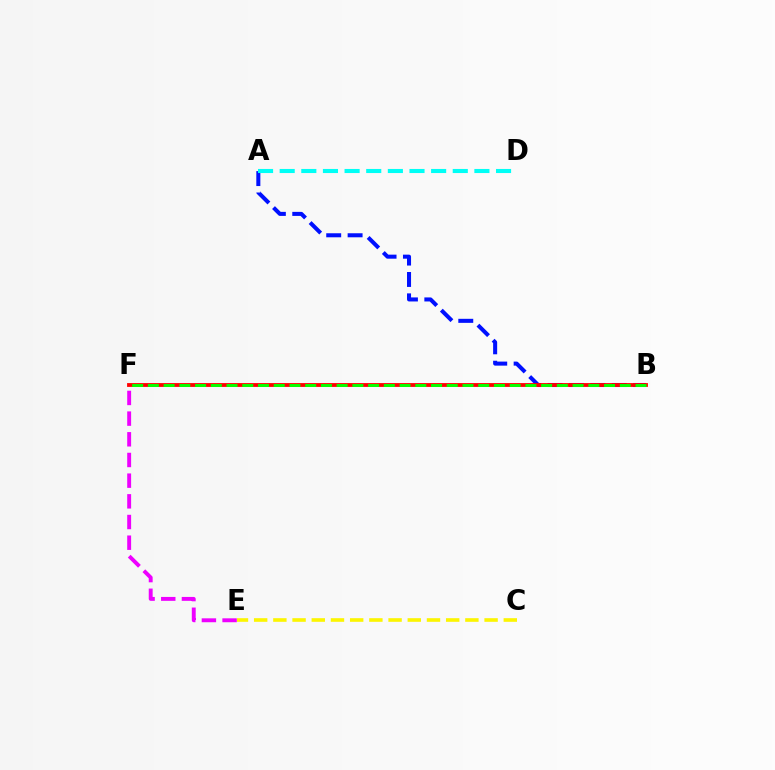{('A', 'B'): [{'color': '#0010ff', 'line_style': 'dashed', 'thickness': 2.91}], ('C', 'E'): [{'color': '#fcf500', 'line_style': 'dashed', 'thickness': 2.61}], ('B', 'F'): [{'color': '#ff0000', 'line_style': 'solid', 'thickness': 2.75}, {'color': '#08ff00', 'line_style': 'dashed', 'thickness': 2.14}], ('A', 'D'): [{'color': '#00fff6', 'line_style': 'dashed', 'thickness': 2.94}], ('E', 'F'): [{'color': '#ee00ff', 'line_style': 'dashed', 'thickness': 2.81}]}